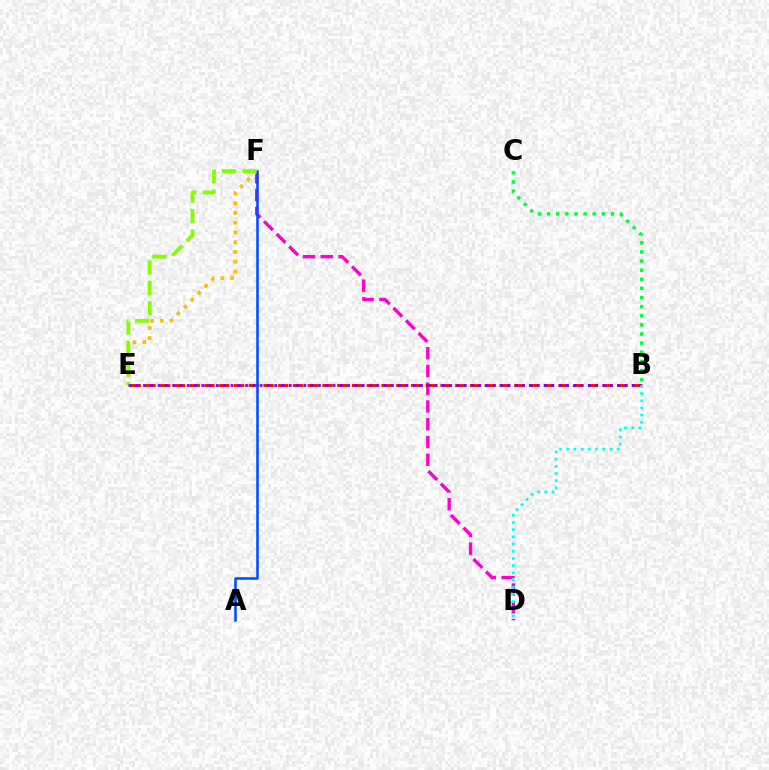{('D', 'F'): [{'color': '#ff00cf', 'line_style': 'dashed', 'thickness': 2.41}], ('E', 'F'): [{'color': '#ffbd00', 'line_style': 'dotted', 'thickness': 2.65}, {'color': '#84ff00', 'line_style': 'dashed', 'thickness': 2.77}], ('B', 'E'): [{'color': '#ff0000', 'line_style': 'dashed', 'thickness': 2.0}, {'color': '#7200ff', 'line_style': 'dotted', 'thickness': 1.98}], ('A', 'F'): [{'color': '#004bff', 'line_style': 'solid', 'thickness': 1.82}], ('B', 'C'): [{'color': '#00ff39', 'line_style': 'dotted', 'thickness': 2.48}], ('B', 'D'): [{'color': '#00fff6', 'line_style': 'dotted', 'thickness': 1.96}]}